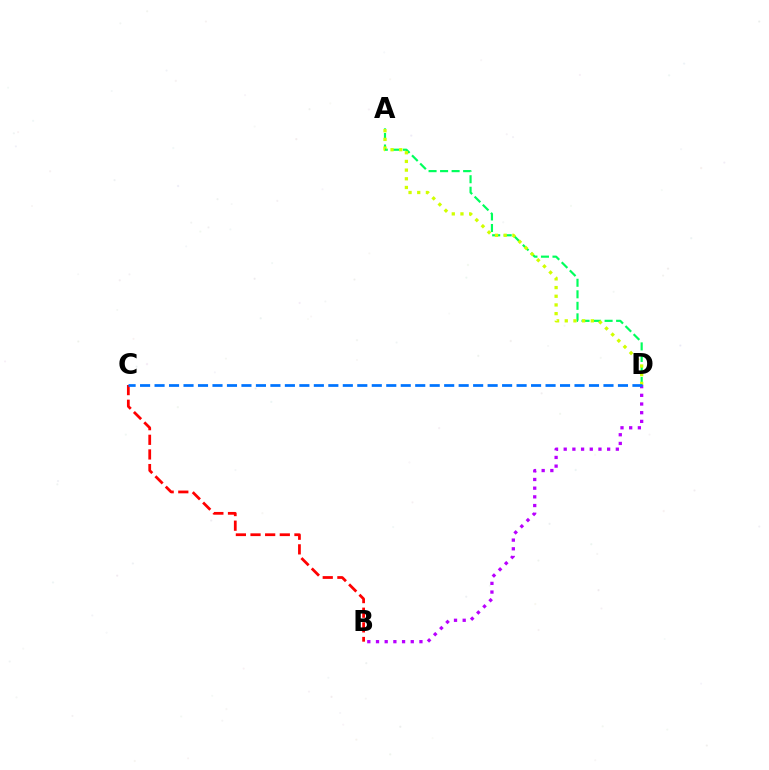{('A', 'D'): [{'color': '#00ff5c', 'line_style': 'dashed', 'thickness': 1.57}, {'color': '#d1ff00', 'line_style': 'dotted', 'thickness': 2.36}], ('B', 'D'): [{'color': '#b900ff', 'line_style': 'dotted', 'thickness': 2.36}], ('B', 'C'): [{'color': '#ff0000', 'line_style': 'dashed', 'thickness': 1.99}], ('C', 'D'): [{'color': '#0074ff', 'line_style': 'dashed', 'thickness': 1.97}]}